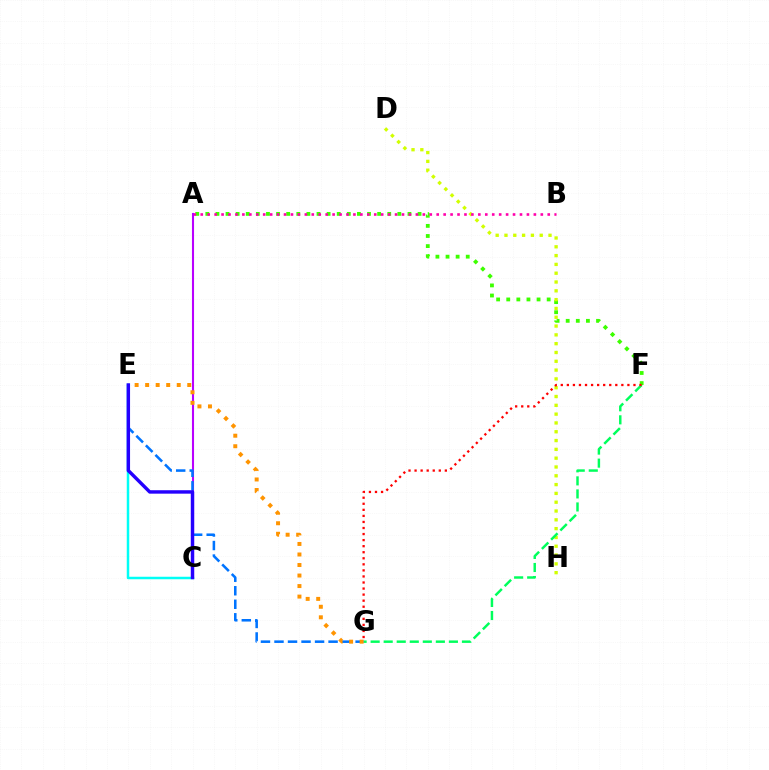{('A', 'F'): [{'color': '#3dff00', 'line_style': 'dotted', 'thickness': 2.75}], ('D', 'H'): [{'color': '#d1ff00', 'line_style': 'dotted', 'thickness': 2.39}], ('A', 'B'): [{'color': '#ff00ac', 'line_style': 'dotted', 'thickness': 1.89}], ('A', 'C'): [{'color': '#b900ff', 'line_style': 'solid', 'thickness': 1.5}], ('F', 'G'): [{'color': '#00ff5c', 'line_style': 'dashed', 'thickness': 1.77}, {'color': '#ff0000', 'line_style': 'dotted', 'thickness': 1.65}], ('E', 'G'): [{'color': '#0074ff', 'line_style': 'dashed', 'thickness': 1.84}, {'color': '#ff9400', 'line_style': 'dotted', 'thickness': 2.86}], ('C', 'E'): [{'color': '#00fff6', 'line_style': 'solid', 'thickness': 1.79}, {'color': '#2500ff', 'line_style': 'solid', 'thickness': 2.47}]}